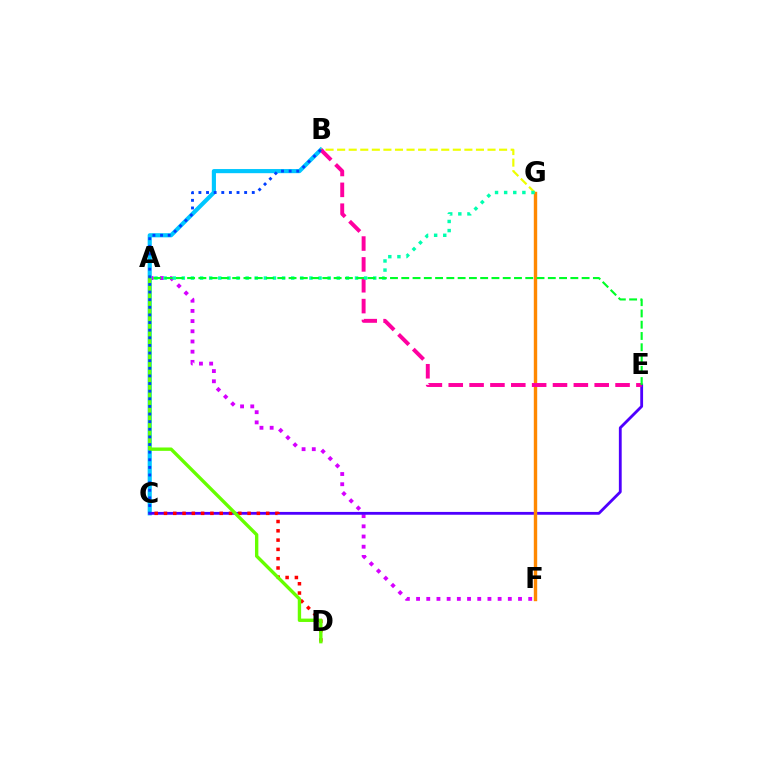{('A', 'F'): [{'color': '#d600ff', 'line_style': 'dotted', 'thickness': 2.77}], ('B', 'C'): [{'color': '#00c7ff', 'line_style': 'solid', 'thickness': 2.98}, {'color': '#003fff', 'line_style': 'dotted', 'thickness': 2.07}], ('C', 'E'): [{'color': '#4f00ff', 'line_style': 'solid', 'thickness': 2.03}], ('F', 'G'): [{'color': '#ff8800', 'line_style': 'solid', 'thickness': 2.44}], ('C', 'D'): [{'color': '#ff0000', 'line_style': 'dotted', 'thickness': 2.52}], ('A', 'D'): [{'color': '#66ff00', 'line_style': 'solid', 'thickness': 2.42}], ('B', 'G'): [{'color': '#eeff00', 'line_style': 'dashed', 'thickness': 1.57}], ('B', 'E'): [{'color': '#ff00a0', 'line_style': 'dashed', 'thickness': 2.83}], ('A', 'G'): [{'color': '#00ffaf', 'line_style': 'dotted', 'thickness': 2.48}], ('A', 'E'): [{'color': '#00ff27', 'line_style': 'dashed', 'thickness': 1.53}]}